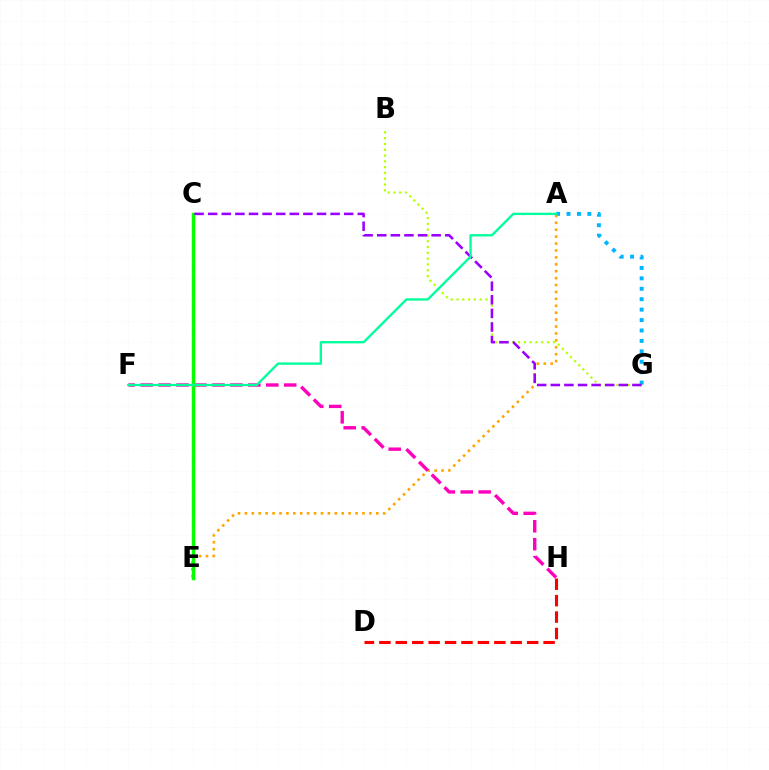{('A', 'G'): [{'color': '#00b5ff', 'line_style': 'dotted', 'thickness': 2.83}], ('A', 'E'): [{'color': '#ffa500', 'line_style': 'dotted', 'thickness': 1.88}], ('C', 'E'): [{'color': '#0010ff', 'line_style': 'dotted', 'thickness': 1.9}, {'color': '#08ff00', 'line_style': 'solid', 'thickness': 2.49}], ('F', 'H'): [{'color': '#ff00bd', 'line_style': 'dashed', 'thickness': 2.44}], ('B', 'G'): [{'color': '#b3ff00', 'line_style': 'dotted', 'thickness': 1.58}], ('D', 'H'): [{'color': '#ff0000', 'line_style': 'dashed', 'thickness': 2.23}], ('C', 'G'): [{'color': '#9b00ff', 'line_style': 'dashed', 'thickness': 1.85}], ('A', 'F'): [{'color': '#00ff9d', 'line_style': 'solid', 'thickness': 1.7}]}